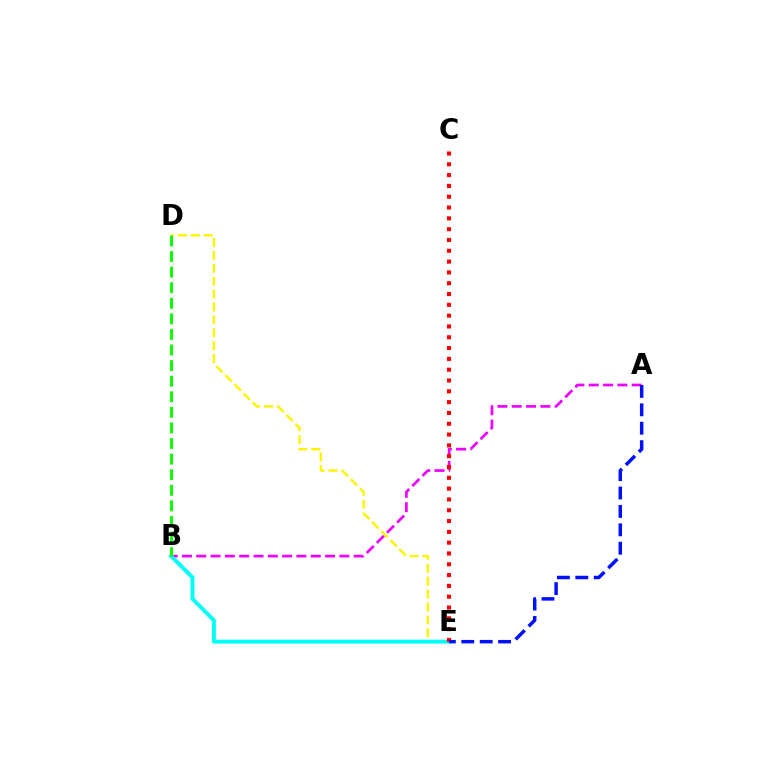{('D', 'E'): [{'color': '#fcf500', 'line_style': 'dashed', 'thickness': 1.75}], ('A', 'B'): [{'color': '#ee00ff', 'line_style': 'dashed', 'thickness': 1.94}], ('B', 'E'): [{'color': '#00fff6', 'line_style': 'solid', 'thickness': 2.81}], ('B', 'D'): [{'color': '#08ff00', 'line_style': 'dashed', 'thickness': 2.12}], ('C', 'E'): [{'color': '#ff0000', 'line_style': 'dotted', 'thickness': 2.94}], ('A', 'E'): [{'color': '#0010ff', 'line_style': 'dashed', 'thickness': 2.5}]}